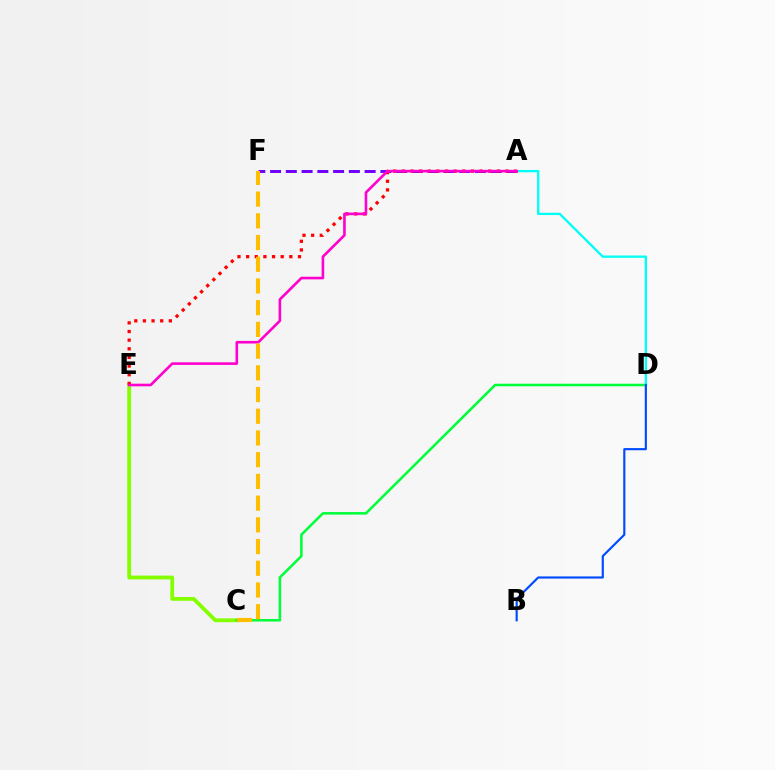{('C', 'E'): [{'color': '#84ff00', 'line_style': 'solid', 'thickness': 2.73}], ('C', 'D'): [{'color': '#00ff39', 'line_style': 'solid', 'thickness': 1.83}], ('A', 'D'): [{'color': '#00fff6', 'line_style': 'solid', 'thickness': 1.67}], ('A', 'F'): [{'color': '#7200ff', 'line_style': 'dashed', 'thickness': 2.14}], ('A', 'E'): [{'color': '#ff0000', 'line_style': 'dotted', 'thickness': 2.35}, {'color': '#ff00cf', 'line_style': 'solid', 'thickness': 1.89}], ('C', 'F'): [{'color': '#ffbd00', 'line_style': 'dashed', 'thickness': 2.95}], ('B', 'D'): [{'color': '#004bff', 'line_style': 'solid', 'thickness': 1.55}]}